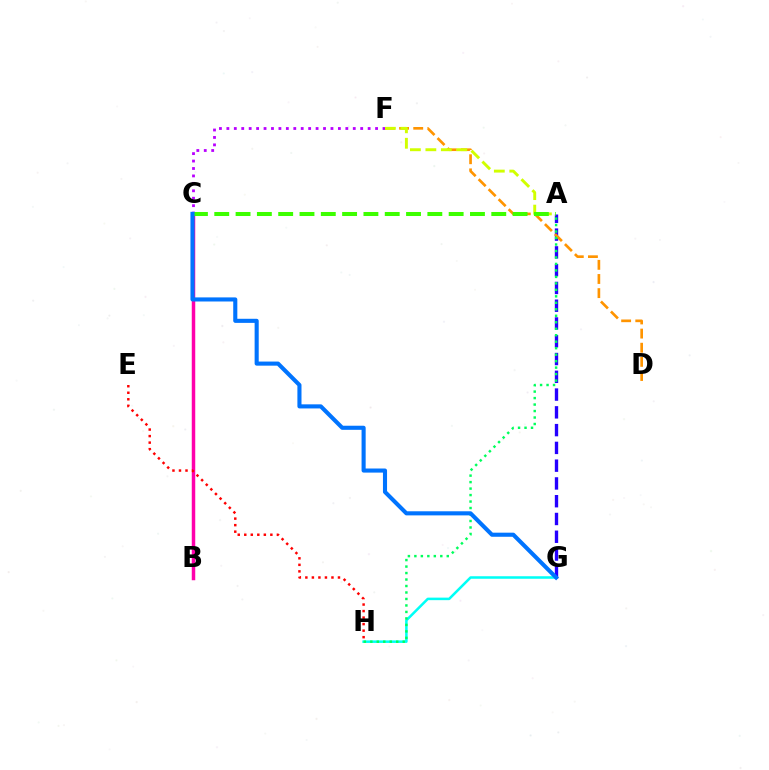{('C', 'F'): [{'color': '#b900ff', 'line_style': 'dotted', 'thickness': 2.02}], ('A', 'G'): [{'color': '#2500ff', 'line_style': 'dashed', 'thickness': 2.41}], ('G', 'H'): [{'color': '#00fff6', 'line_style': 'solid', 'thickness': 1.82}], ('D', 'F'): [{'color': '#ff9400', 'line_style': 'dashed', 'thickness': 1.92}], ('A', 'F'): [{'color': '#d1ff00', 'line_style': 'dashed', 'thickness': 2.1}], ('B', 'C'): [{'color': '#ff00ac', 'line_style': 'solid', 'thickness': 2.5}], ('E', 'H'): [{'color': '#ff0000', 'line_style': 'dotted', 'thickness': 1.77}], ('A', 'H'): [{'color': '#00ff5c', 'line_style': 'dotted', 'thickness': 1.76}], ('A', 'C'): [{'color': '#3dff00', 'line_style': 'dashed', 'thickness': 2.89}], ('C', 'G'): [{'color': '#0074ff', 'line_style': 'solid', 'thickness': 2.95}]}